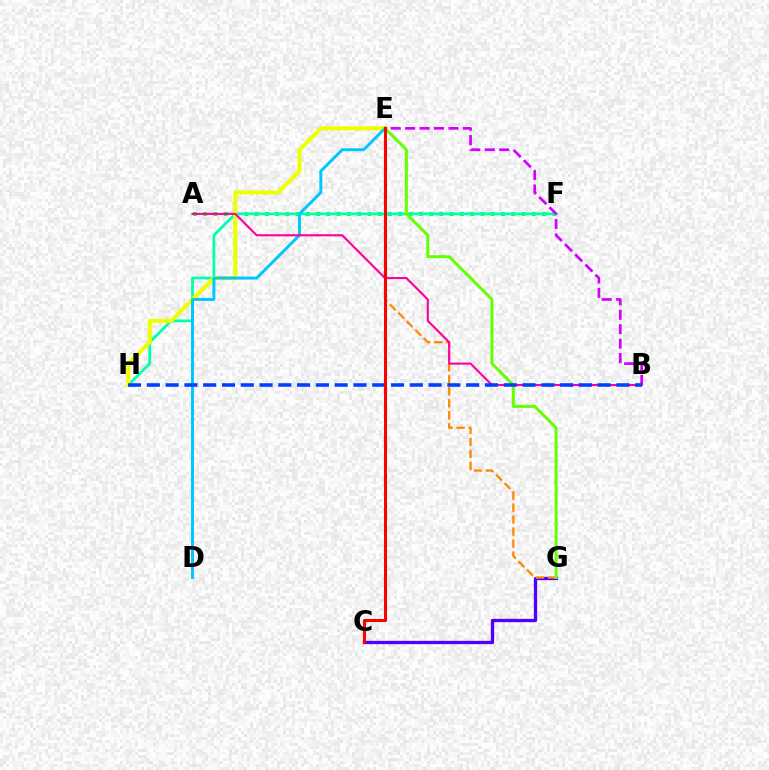{('A', 'F'): [{'color': '#00ff27', 'line_style': 'dotted', 'thickness': 2.79}], ('F', 'H'): [{'color': '#00ffaf', 'line_style': 'solid', 'thickness': 1.98}], ('C', 'G'): [{'color': '#4f00ff', 'line_style': 'solid', 'thickness': 2.38}], ('E', 'H'): [{'color': '#eeff00', 'line_style': 'solid', 'thickness': 2.91}], ('D', 'E'): [{'color': '#00c7ff', 'line_style': 'solid', 'thickness': 2.13}], ('E', 'G'): [{'color': '#ff8800', 'line_style': 'dashed', 'thickness': 1.63}, {'color': '#66ff00', 'line_style': 'solid', 'thickness': 2.15}], ('A', 'B'): [{'color': '#ff00a0', 'line_style': 'solid', 'thickness': 1.53}], ('B', 'E'): [{'color': '#d600ff', 'line_style': 'dashed', 'thickness': 1.96}], ('B', 'H'): [{'color': '#003fff', 'line_style': 'dashed', 'thickness': 2.55}], ('C', 'E'): [{'color': '#ff0000', 'line_style': 'solid', 'thickness': 2.2}]}